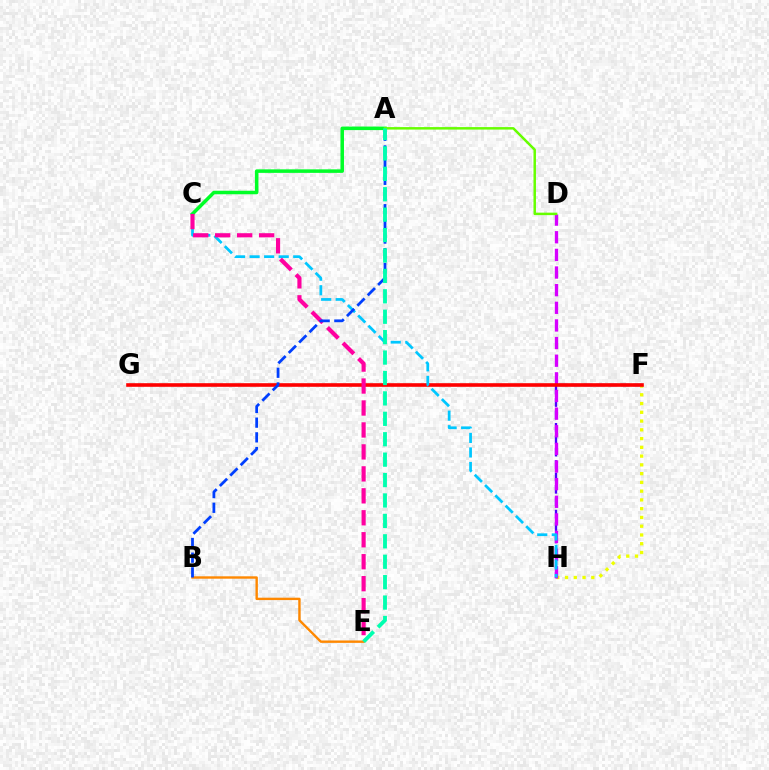{('F', 'H'): [{'color': '#4f00ff', 'line_style': 'dashed', 'thickness': 1.68}, {'color': '#eeff00', 'line_style': 'dotted', 'thickness': 2.38}], ('A', 'C'): [{'color': '#00ff27', 'line_style': 'solid', 'thickness': 2.54}], ('B', 'E'): [{'color': '#ff8800', 'line_style': 'solid', 'thickness': 1.72}], ('D', 'H'): [{'color': '#d600ff', 'line_style': 'dashed', 'thickness': 2.4}], ('F', 'G'): [{'color': '#ff0000', 'line_style': 'solid', 'thickness': 2.6}], ('C', 'H'): [{'color': '#00c7ff', 'line_style': 'dashed', 'thickness': 1.98}], ('C', 'E'): [{'color': '#ff00a0', 'line_style': 'dashed', 'thickness': 2.98}], ('A', 'D'): [{'color': '#66ff00', 'line_style': 'solid', 'thickness': 1.79}], ('A', 'B'): [{'color': '#003fff', 'line_style': 'dashed', 'thickness': 2.0}], ('A', 'E'): [{'color': '#00ffaf', 'line_style': 'dashed', 'thickness': 2.77}]}